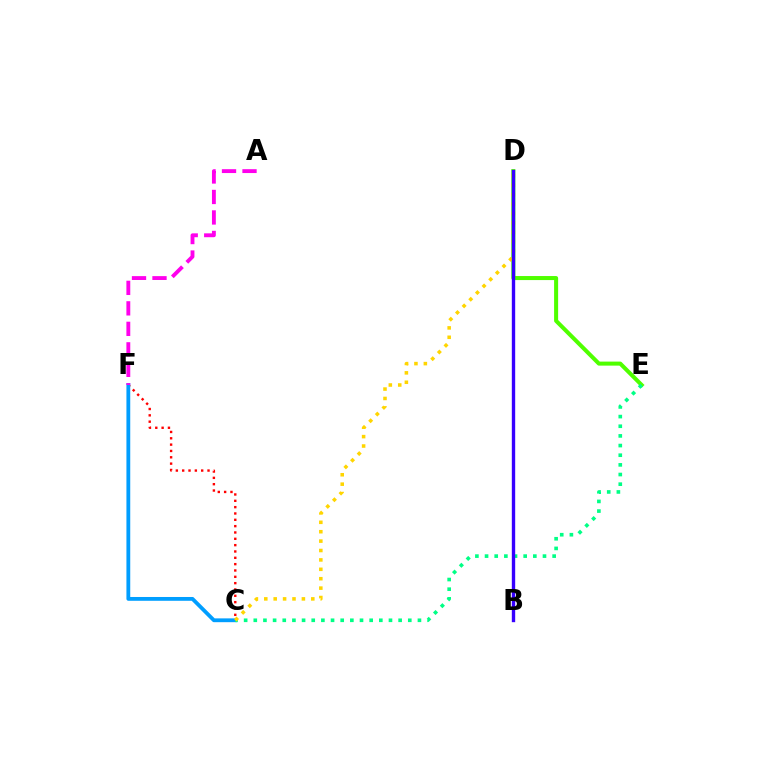{('D', 'E'): [{'color': '#4fff00', 'line_style': 'solid', 'thickness': 2.9}], ('C', 'F'): [{'color': '#ff0000', 'line_style': 'dotted', 'thickness': 1.72}, {'color': '#009eff', 'line_style': 'solid', 'thickness': 2.74}], ('C', 'E'): [{'color': '#00ff86', 'line_style': 'dotted', 'thickness': 2.62}], ('C', 'D'): [{'color': '#ffd500', 'line_style': 'dotted', 'thickness': 2.55}], ('A', 'F'): [{'color': '#ff00ed', 'line_style': 'dashed', 'thickness': 2.78}], ('B', 'D'): [{'color': '#3700ff', 'line_style': 'solid', 'thickness': 2.43}]}